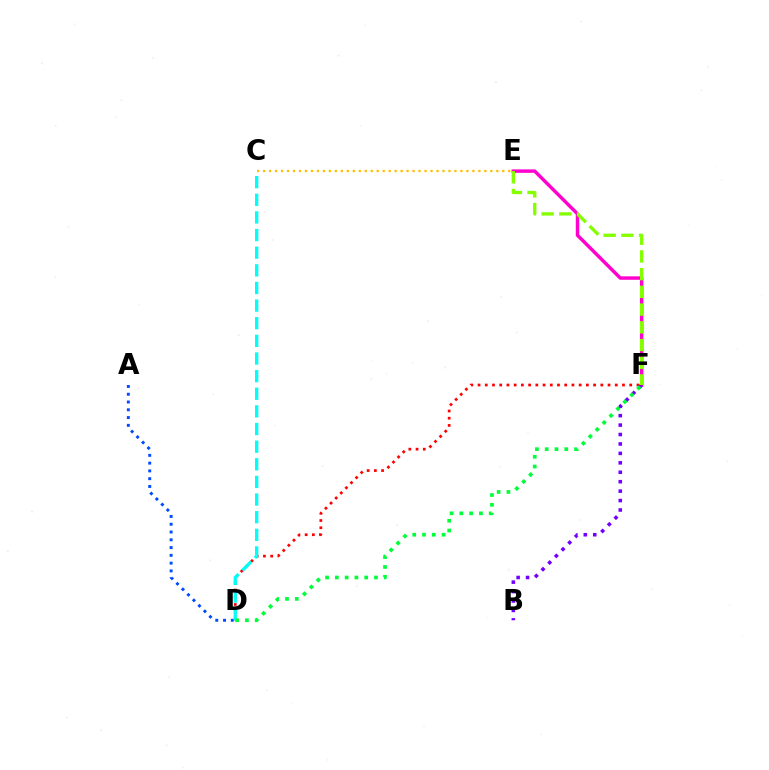{('E', 'F'): [{'color': '#ff00cf', 'line_style': 'solid', 'thickness': 2.48}, {'color': '#84ff00', 'line_style': 'dashed', 'thickness': 2.41}], ('D', 'F'): [{'color': '#ff0000', 'line_style': 'dotted', 'thickness': 1.96}, {'color': '#00ff39', 'line_style': 'dotted', 'thickness': 2.66}], ('B', 'F'): [{'color': '#7200ff', 'line_style': 'dotted', 'thickness': 2.56}], ('C', 'E'): [{'color': '#ffbd00', 'line_style': 'dotted', 'thickness': 1.62}], ('A', 'D'): [{'color': '#004bff', 'line_style': 'dotted', 'thickness': 2.11}], ('C', 'D'): [{'color': '#00fff6', 'line_style': 'dashed', 'thickness': 2.4}]}